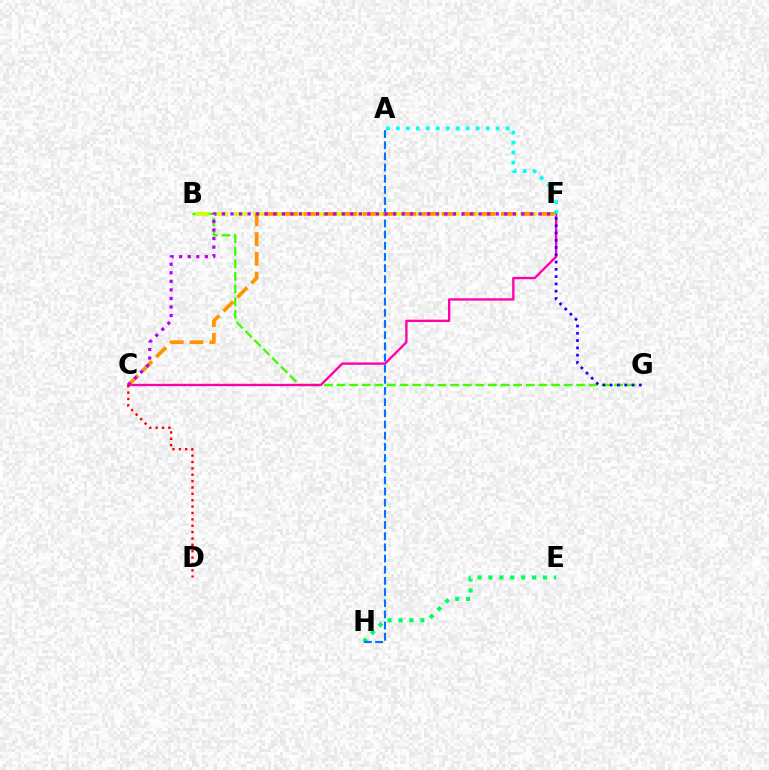{('B', 'G'): [{'color': '#3dff00', 'line_style': 'dashed', 'thickness': 1.71}], ('C', 'F'): [{'color': '#ff00ac', 'line_style': 'solid', 'thickness': 1.69}, {'color': '#ff9400', 'line_style': 'dashed', 'thickness': 2.68}, {'color': '#b900ff', 'line_style': 'dotted', 'thickness': 2.32}], ('E', 'H'): [{'color': '#00ff5c', 'line_style': 'dotted', 'thickness': 2.97}], ('B', 'F'): [{'color': '#d1ff00', 'line_style': 'dashed', 'thickness': 2.62}], ('F', 'G'): [{'color': '#2500ff', 'line_style': 'dotted', 'thickness': 1.98}], ('A', 'H'): [{'color': '#0074ff', 'line_style': 'dashed', 'thickness': 1.52}], ('A', 'F'): [{'color': '#00fff6', 'line_style': 'dotted', 'thickness': 2.71}], ('C', 'D'): [{'color': '#ff0000', 'line_style': 'dotted', 'thickness': 1.73}]}